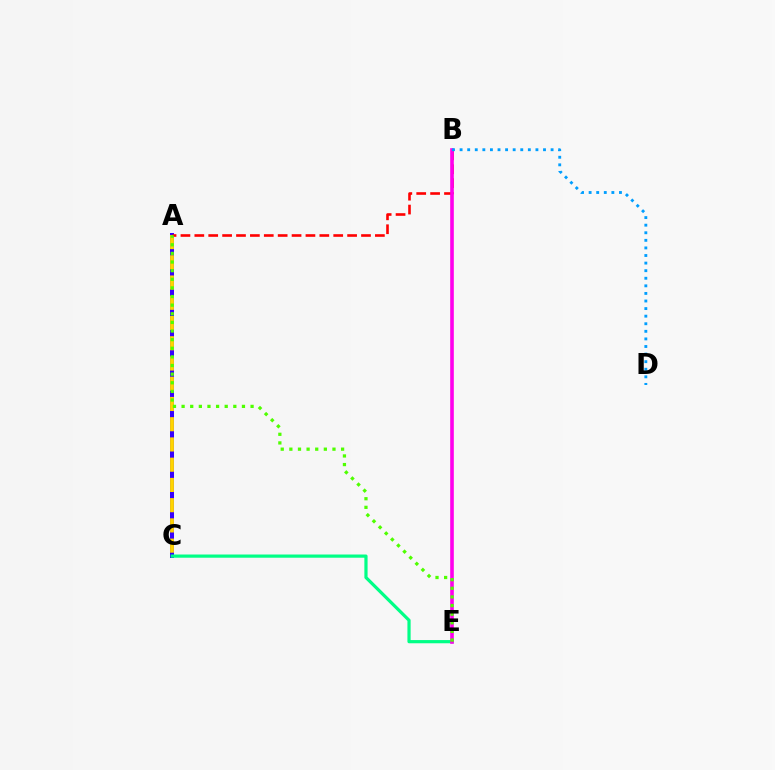{('A', 'C'): [{'color': '#3700ff', 'line_style': 'solid', 'thickness': 2.88}, {'color': '#ffd500', 'line_style': 'dashed', 'thickness': 2.75}], ('C', 'E'): [{'color': '#00ff86', 'line_style': 'solid', 'thickness': 2.31}], ('A', 'B'): [{'color': '#ff0000', 'line_style': 'dashed', 'thickness': 1.89}], ('B', 'E'): [{'color': '#ff00ed', 'line_style': 'solid', 'thickness': 2.61}], ('A', 'E'): [{'color': '#4fff00', 'line_style': 'dotted', 'thickness': 2.34}], ('B', 'D'): [{'color': '#009eff', 'line_style': 'dotted', 'thickness': 2.06}]}